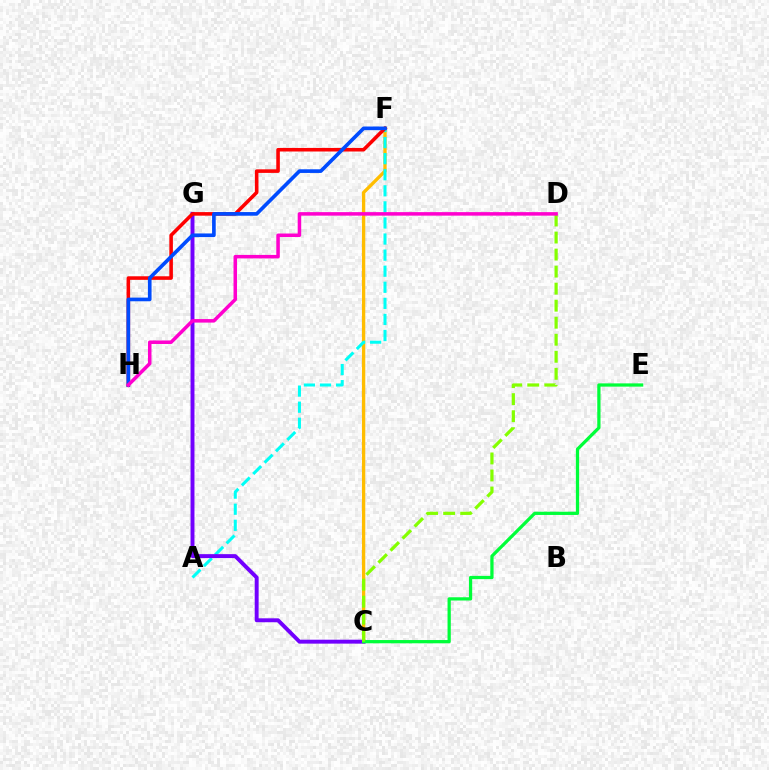{('C', 'F'): [{'color': '#ffbd00', 'line_style': 'solid', 'thickness': 2.39}], ('A', 'F'): [{'color': '#00fff6', 'line_style': 'dashed', 'thickness': 2.18}], ('C', 'G'): [{'color': '#7200ff', 'line_style': 'solid', 'thickness': 2.83}], ('F', 'H'): [{'color': '#ff0000', 'line_style': 'solid', 'thickness': 2.57}, {'color': '#004bff', 'line_style': 'solid', 'thickness': 2.63}], ('C', 'E'): [{'color': '#00ff39', 'line_style': 'solid', 'thickness': 2.34}], ('C', 'D'): [{'color': '#84ff00', 'line_style': 'dashed', 'thickness': 2.31}], ('D', 'H'): [{'color': '#ff00cf', 'line_style': 'solid', 'thickness': 2.53}]}